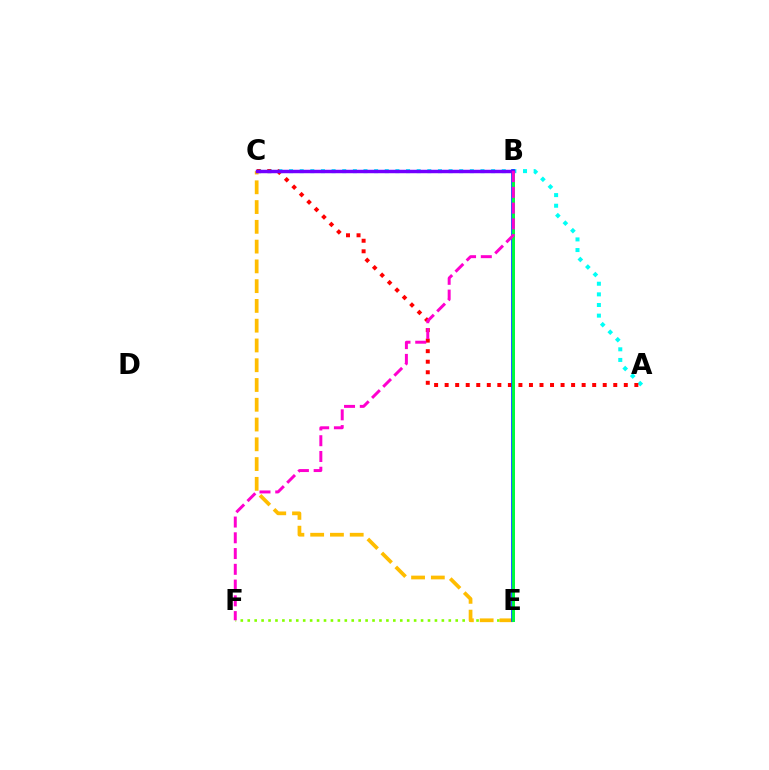{('E', 'F'): [{'color': '#84ff00', 'line_style': 'dotted', 'thickness': 1.88}], ('A', 'C'): [{'color': '#00fff6', 'line_style': 'dotted', 'thickness': 2.89}, {'color': '#ff0000', 'line_style': 'dotted', 'thickness': 2.86}], ('C', 'E'): [{'color': '#ffbd00', 'line_style': 'dashed', 'thickness': 2.69}], ('B', 'E'): [{'color': '#004bff', 'line_style': 'solid', 'thickness': 2.69}, {'color': '#00ff39', 'line_style': 'solid', 'thickness': 2.08}], ('B', 'C'): [{'color': '#7200ff', 'line_style': 'solid', 'thickness': 2.49}], ('B', 'F'): [{'color': '#ff00cf', 'line_style': 'dashed', 'thickness': 2.14}]}